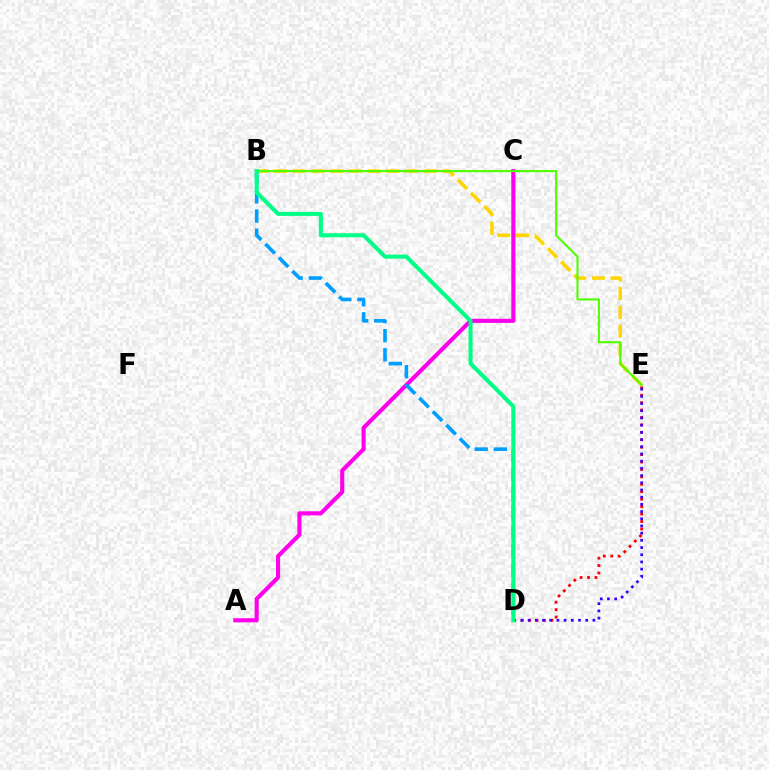{('D', 'E'): [{'color': '#ff0000', 'line_style': 'dotted', 'thickness': 2.02}, {'color': '#3700ff', 'line_style': 'dotted', 'thickness': 1.96}], ('B', 'E'): [{'color': '#ffd500', 'line_style': 'dashed', 'thickness': 2.55}, {'color': '#4fff00', 'line_style': 'solid', 'thickness': 1.52}], ('A', 'C'): [{'color': '#ff00ed', 'line_style': 'solid', 'thickness': 2.96}], ('B', 'D'): [{'color': '#009eff', 'line_style': 'dashed', 'thickness': 2.6}, {'color': '#00ff86', 'line_style': 'solid', 'thickness': 2.91}]}